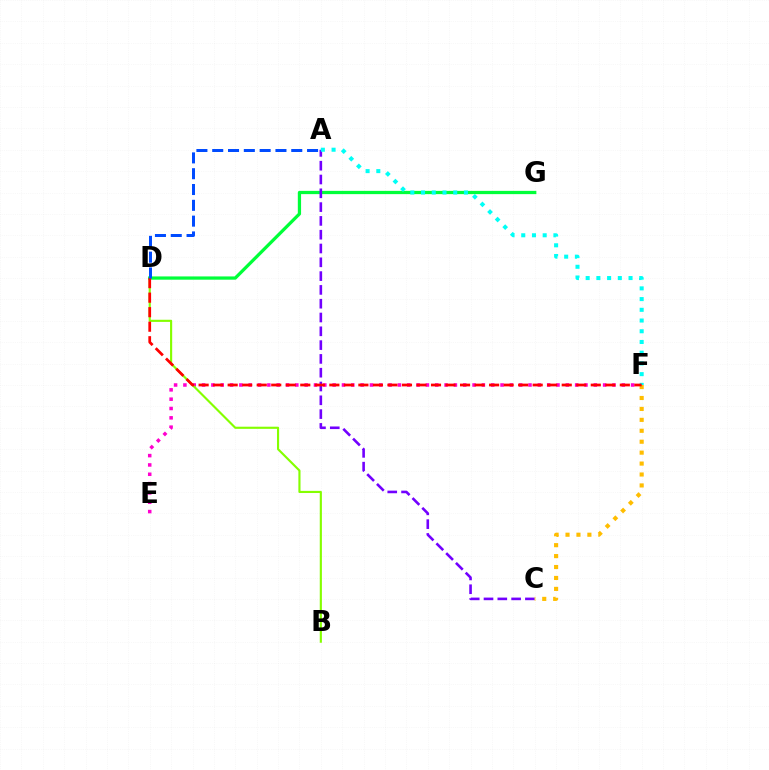{('E', 'F'): [{'color': '#ff00cf', 'line_style': 'dotted', 'thickness': 2.53}], ('B', 'D'): [{'color': '#84ff00', 'line_style': 'solid', 'thickness': 1.54}], ('D', 'G'): [{'color': '#00ff39', 'line_style': 'solid', 'thickness': 2.34}], ('A', 'C'): [{'color': '#7200ff', 'line_style': 'dashed', 'thickness': 1.87}], ('C', 'F'): [{'color': '#ffbd00', 'line_style': 'dotted', 'thickness': 2.97}], ('A', 'F'): [{'color': '#00fff6', 'line_style': 'dotted', 'thickness': 2.91}], ('D', 'F'): [{'color': '#ff0000', 'line_style': 'dashed', 'thickness': 1.97}], ('A', 'D'): [{'color': '#004bff', 'line_style': 'dashed', 'thickness': 2.15}]}